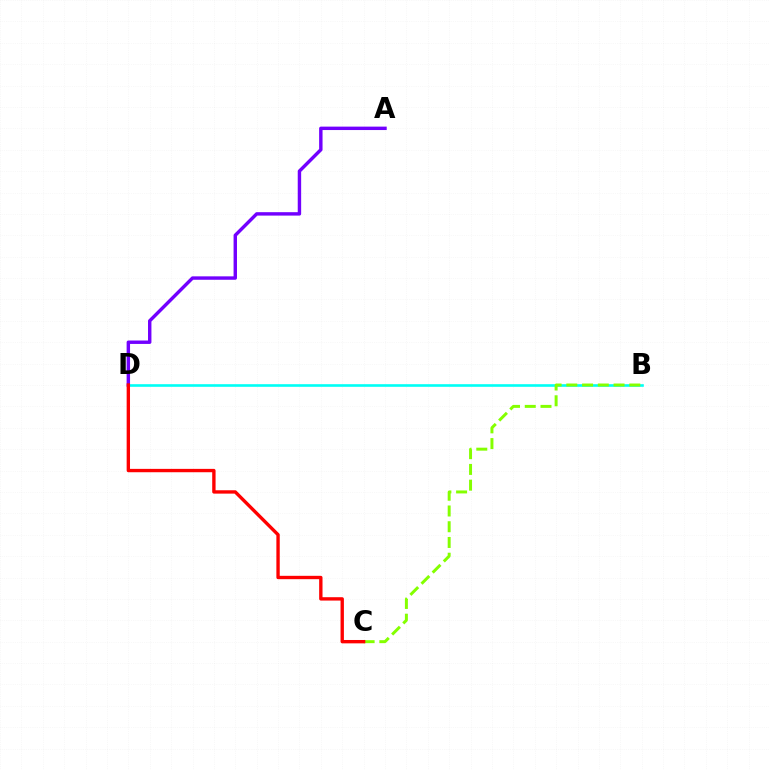{('B', 'D'): [{'color': '#00fff6', 'line_style': 'solid', 'thickness': 1.89}], ('B', 'C'): [{'color': '#84ff00', 'line_style': 'dashed', 'thickness': 2.14}], ('A', 'D'): [{'color': '#7200ff', 'line_style': 'solid', 'thickness': 2.46}], ('C', 'D'): [{'color': '#ff0000', 'line_style': 'solid', 'thickness': 2.42}]}